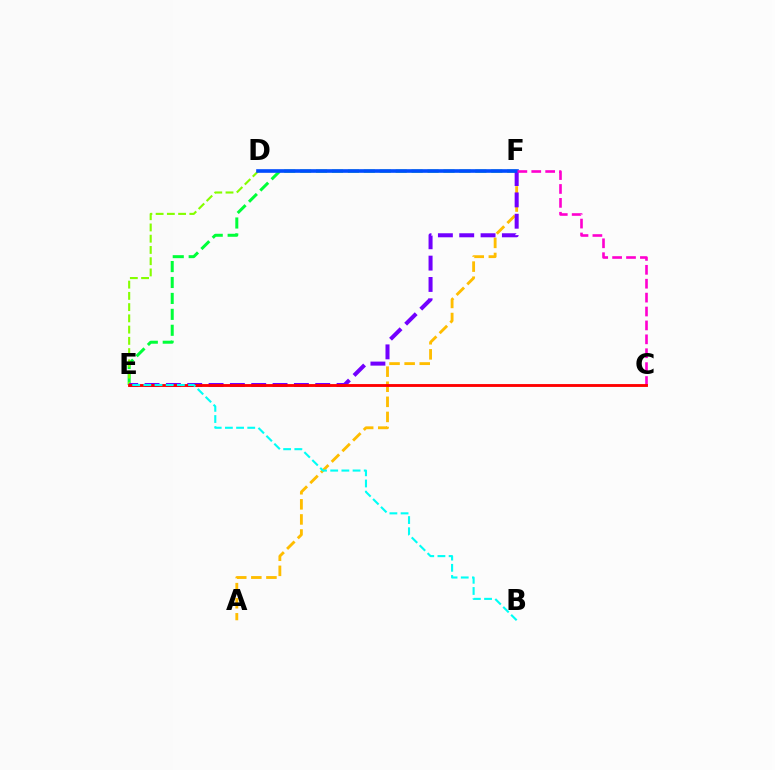{('E', 'F'): [{'color': '#00ff39', 'line_style': 'dashed', 'thickness': 2.16}, {'color': '#7200ff', 'line_style': 'dashed', 'thickness': 2.9}], ('D', 'E'): [{'color': '#84ff00', 'line_style': 'dashed', 'thickness': 1.53}], ('A', 'F'): [{'color': '#ffbd00', 'line_style': 'dashed', 'thickness': 2.05}], ('D', 'F'): [{'color': '#004bff', 'line_style': 'solid', 'thickness': 2.61}], ('C', 'F'): [{'color': '#ff00cf', 'line_style': 'dashed', 'thickness': 1.89}], ('C', 'E'): [{'color': '#ff0000', 'line_style': 'solid', 'thickness': 2.06}], ('B', 'E'): [{'color': '#00fff6', 'line_style': 'dashed', 'thickness': 1.52}]}